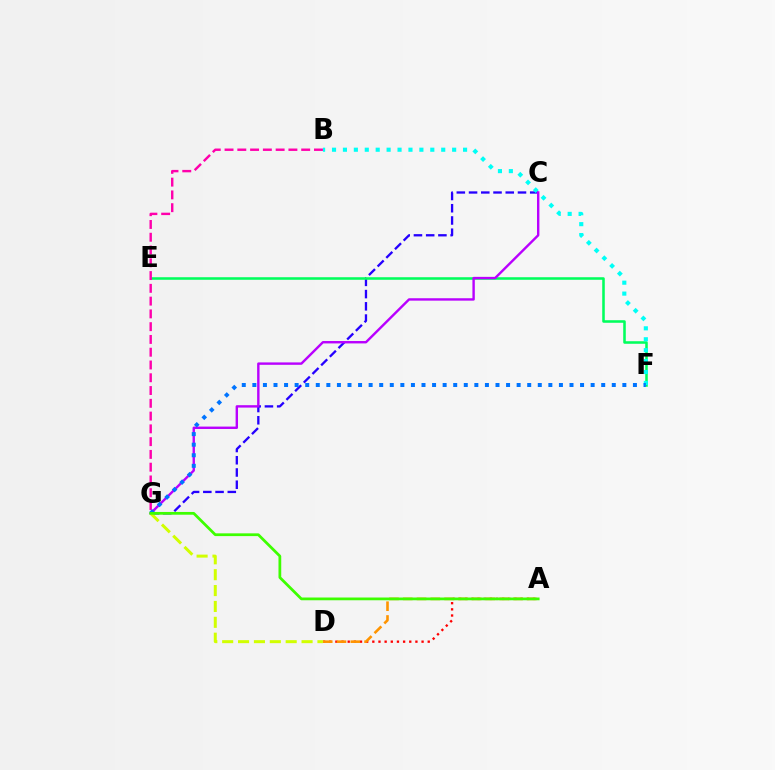{('C', 'G'): [{'color': '#2500ff', 'line_style': 'dashed', 'thickness': 1.66}, {'color': '#b900ff', 'line_style': 'solid', 'thickness': 1.73}], ('E', 'F'): [{'color': '#00ff5c', 'line_style': 'solid', 'thickness': 1.84}], ('A', 'D'): [{'color': '#ff0000', 'line_style': 'dotted', 'thickness': 1.67}, {'color': '#ff9400', 'line_style': 'dashed', 'thickness': 1.87}], ('B', 'F'): [{'color': '#00fff6', 'line_style': 'dotted', 'thickness': 2.97}], ('B', 'G'): [{'color': '#ff00ac', 'line_style': 'dashed', 'thickness': 1.74}], ('F', 'G'): [{'color': '#0074ff', 'line_style': 'dotted', 'thickness': 2.87}], ('D', 'G'): [{'color': '#d1ff00', 'line_style': 'dashed', 'thickness': 2.16}], ('A', 'G'): [{'color': '#3dff00', 'line_style': 'solid', 'thickness': 1.98}]}